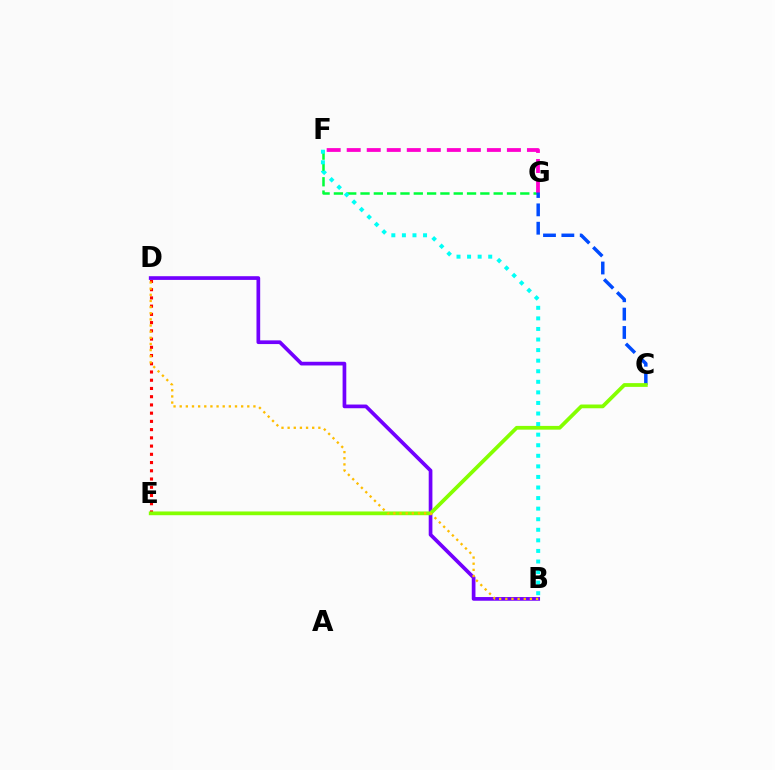{('F', 'G'): [{'color': '#00ff39', 'line_style': 'dashed', 'thickness': 1.81}, {'color': '#ff00cf', 'line_style': 'dashed', 'thickness': 2.72}], ('D', 'E'): [{'color': '#ff0000', 'line_style': 'dotted', 'thickness': 2.24}], ('B', 'D'): [{'color': '#7200ff', 'line_style': 'solid', 'thickness': 2.66}, {'color': '#ffbd00', 'line_style': 'dotted', 'thickness': 1.67}], ('C', 'G'): [{'color': '#004bff', 'line_style': 'dashed', 'thickness': 2.49}], ('C', 'E'): [{'color': '#84ff00', 'line_style': 'solid', 'thickness': 2.7}], ('B', 'F'): [{'color': '#00fff6', 'line_style': 'dotted', 'thickness': 2.87}]}